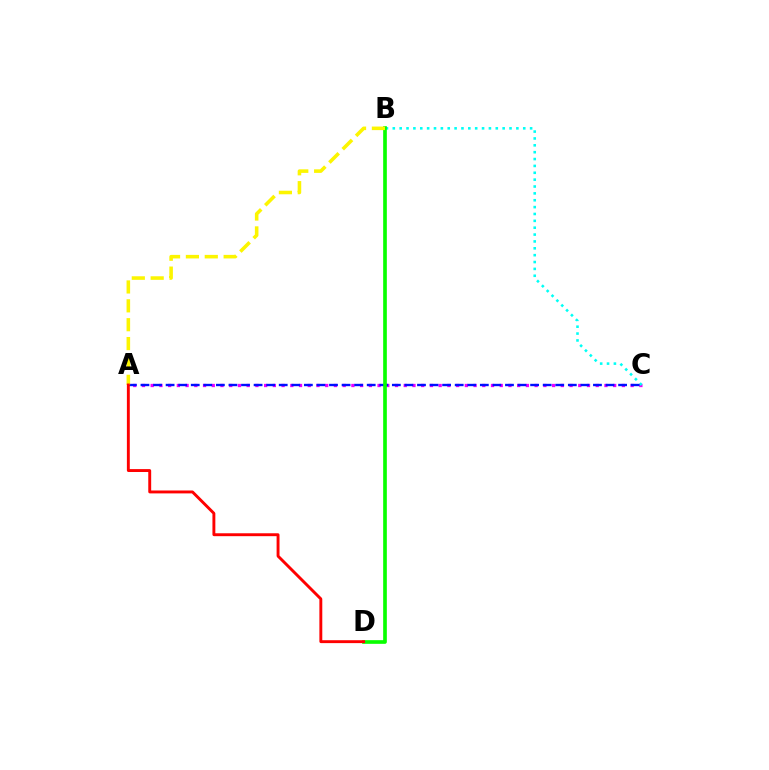{('A', 'C'): [{'color': '#ee00ff', 'line_style': 'dotted', 'thickness': 2.37}, {'color': '#0010ff', 'line_style': 'dashed', 'thickness': 1.71}], ('B', 'C'): [{'color': '#00fff6', 'line_style': 'dotted', 'thickness': 1.87}], ('B', 'D'): [{'color': '#08ff00', 'line_style': 'solid', 'thickness': 2.64}], ('A', 'B'): [{'color': '#fcf500', 'line_style': 'dashed', 'thickness': 2.56}], ('A', 'D'): [{'color': '#ff0000', 'line_style': 'solid', 'thickness': 2.09}]}